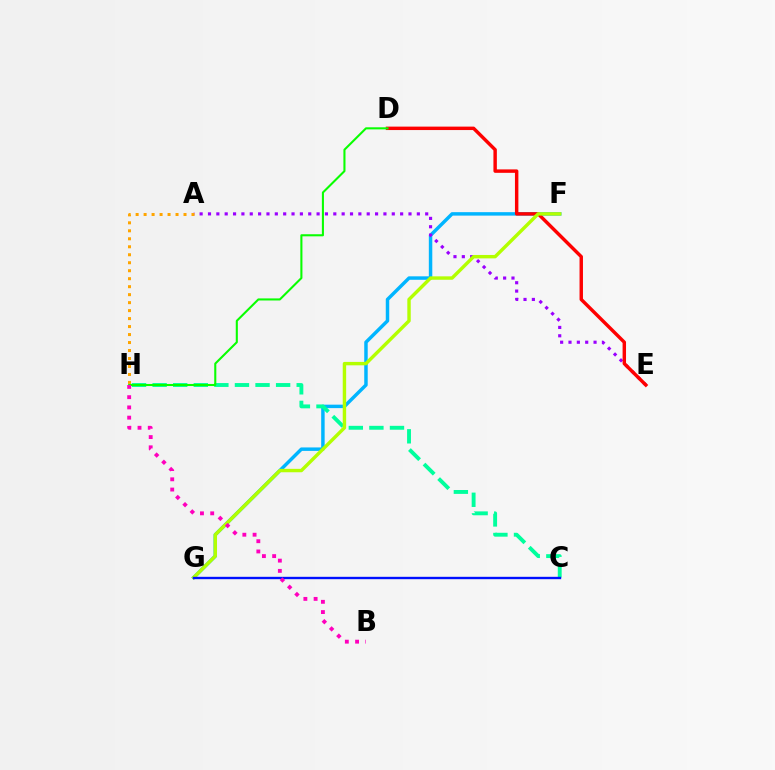{('F', 'G'): [{'color': '#00b5ff', 'line_style': 'solid', 'thickness': 2.49}, {'color': '#b3ff00', 'line_style': 'solid', 'thickness': 2.46}], ('A', 'E'): [{'color': '#9b00ff', 'line_style': 'dotted', 'thickness': 2.27}], ('D', 'E'): [{'color': '#ff0000', 'line_style': 'solid', 'thickness': 2.47}], ('A', 'H'): [{'color': '#ffa500', 'line_style': 'dotted', 'thickness': 2.17}], ('C', 'H'): [{'color': '#00ff9d', 'line_style': 'dashed', 'thickness': 2.8}], ('C', 'G'): [{'color': '#0010ff', 'line_style': 'solid', 'thickness': 1.7}], ('D', 'H'): [{'color': '#08ff00', 'line_style': 'solid', 'thickness': 1.5}], ('B', 'H'): [{'color': '#ff00bd', 'line_style': 'dotted', 'thickness': 2.78}]}